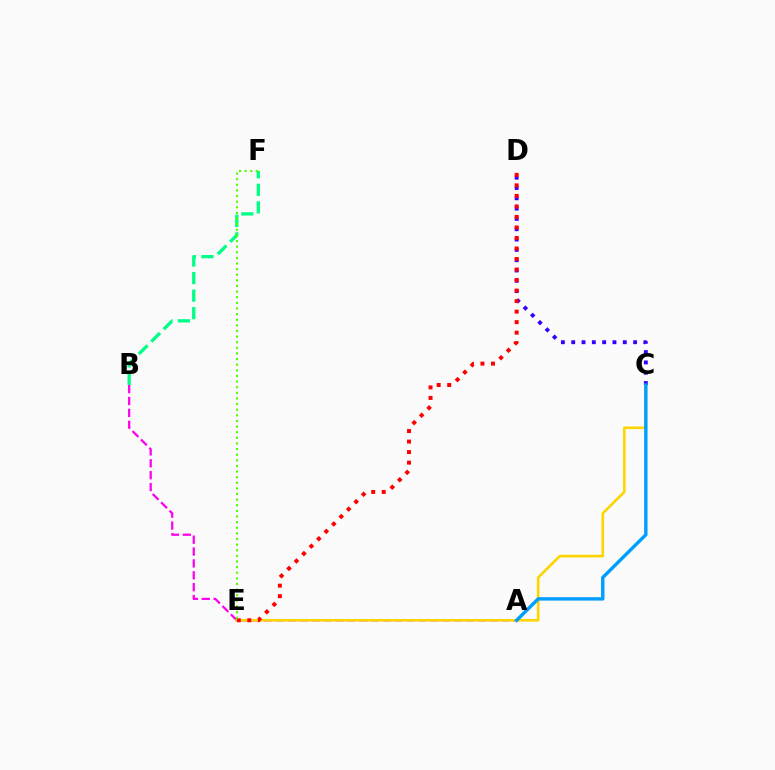{('B', 'F'): [{'color': '#00ff86', 'line_style': 'dashed', 'thickness': 2.38}], ('A', 'B'): [{'color': '#ff00ed', 'line_style': 'dashed', 'thickness': 1.61}], ('C', 'E'): [{'color': '#ffd500', 'line_style': 'solid', 'thickness': 1.89}], ('C', 'D'): [{'color': '#3700ff', 'line_style': 'dotted', 'thickness': 2.8}], ('D', 'E'): [{'color': '#ff0000', 'line_style': 'dotted', 'thickness': 2.86}], ('A', 'C'): [{'color': '#009eff', 'line_style': 'solid', 'thickness': 2.45}], ('E', 'F'): [{'color': '#4fff00', 'line_style': 'dotted', 'thickness': 1.53}]}